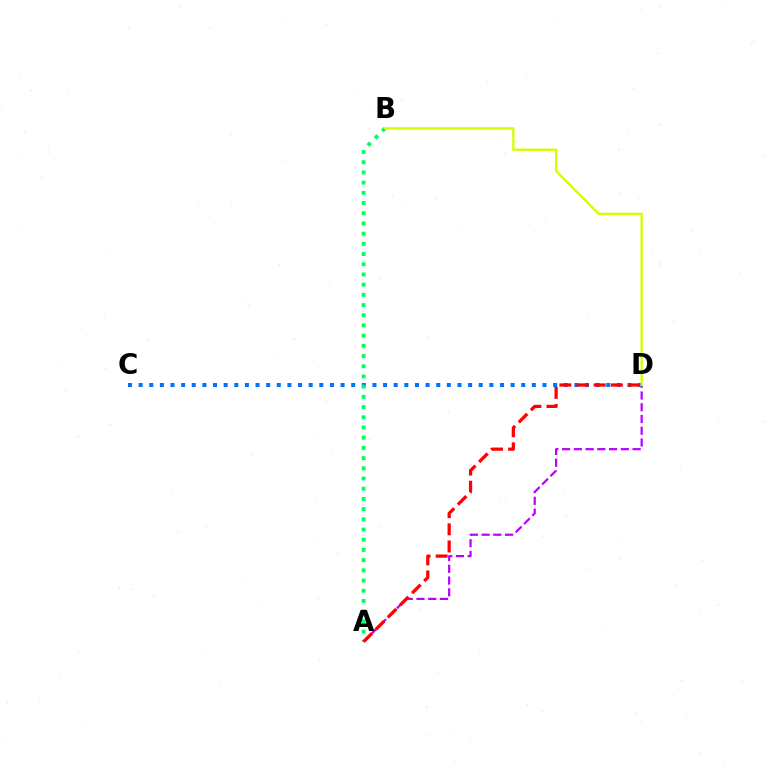{('C', 'D'): [{'color': '#0074ff', 'line_style': 'dotted', 'thickness': 2.89}], ('A', 'B'): [{'color': '#00ff5c', 'line_style': 'dotted', 'thickness': 2.77}], ('A', 'D'): [{'color': '#b900ff', 'line_style': 'dashed', 'thickness': 1.6}, {'color': '#ff0000', 'line_style': 'dashed', 'thickness': 2.33}], ('B', 'D'): [{'color': '#d1ff00', 'line_style': 'solid', 'thickness': 1.67}]}